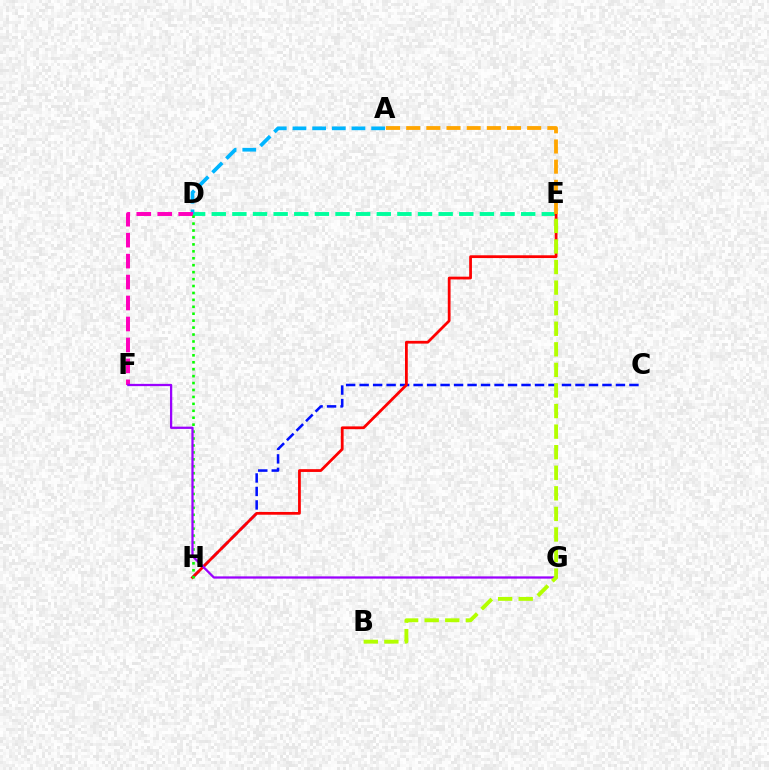{('C', 'H'): [{'color': '#0010ff', 'line_style': 'dashed', 'thickness': 1.83}], ('D', 'E'): [{'color': '#00ff9d', 'line_style': 'dashed', 'thickness': 2.8}], ('A', 'D'): [{'color': '#00b5ff', 'line_style': 'dashed', 'thickness': 2.67}], ('D', 'F'): [{'color': '#ff00bd', 'line_style': 'dashed', 'thickness': 2.85}], ('E', 'H'): [{'color': '#ff0000', 'line_style': 'solid', 'thickness': 1.99}], ('A', 'E'): [{'color': '#ffa500', 'line_style': 'dashed', 'thickness': 2.74}], ('D', 'H'): [{'color': '#08ff00', 'line_style': 'dotted', 'thickness': 1.88}], ('F', 'G'): [{'color': '#9b00ff', 'line_style': 'solid', 'thickness': 1.63}], ('B', 'E'): [{'color': '#b3ff00', 'line_style': 'dashed', 'thickness': 2.79}]}